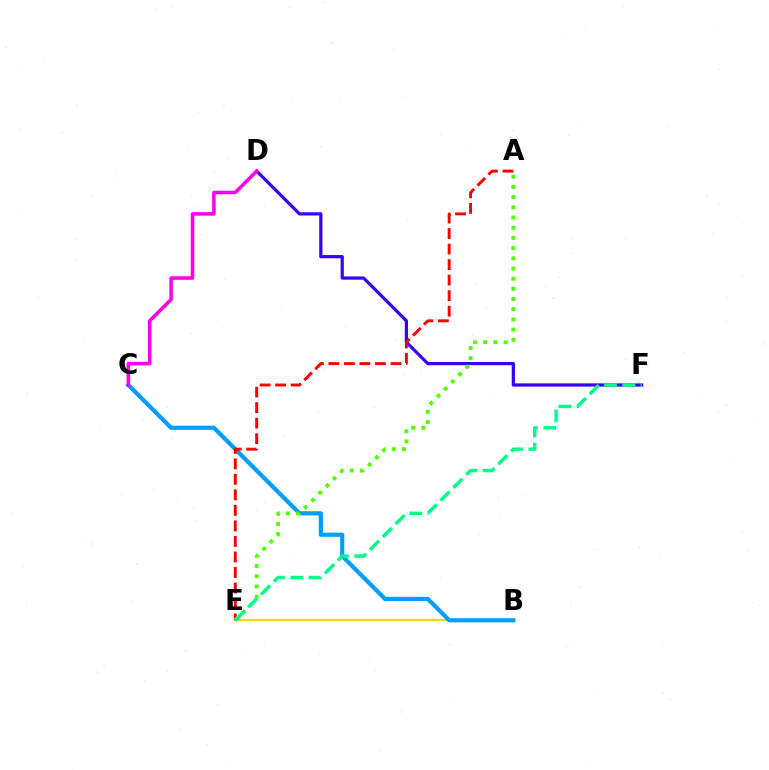{('B', 'E'): [{'color': '#ffd500', 'line_style': 'solid', 'thickness': 1.54}], ('D', 'F'): [{'color': '#3700ff', 'line_style': 'solid', 'thickness': 2.32}], ('B', 'C'): [{'color': '#009eff', 'line_style': 'solid', 'thickness': 2.99}], ('A', 'E'): [{'color': '#ff0000', 'line_style': 'dashed', 'thickness': 2.11}, {'color': '#4fff00', 'line_style': 'dotted', 'thickness': 2.77}], ('E', 'F'): [{'color': '#00ff86', 'line_style': 'dashed', 'thickness': 2.47}], ('C', 'D'): [{'color': '#ff00ed', 'line_style': 'solid', 'thickness': 2.54}]}